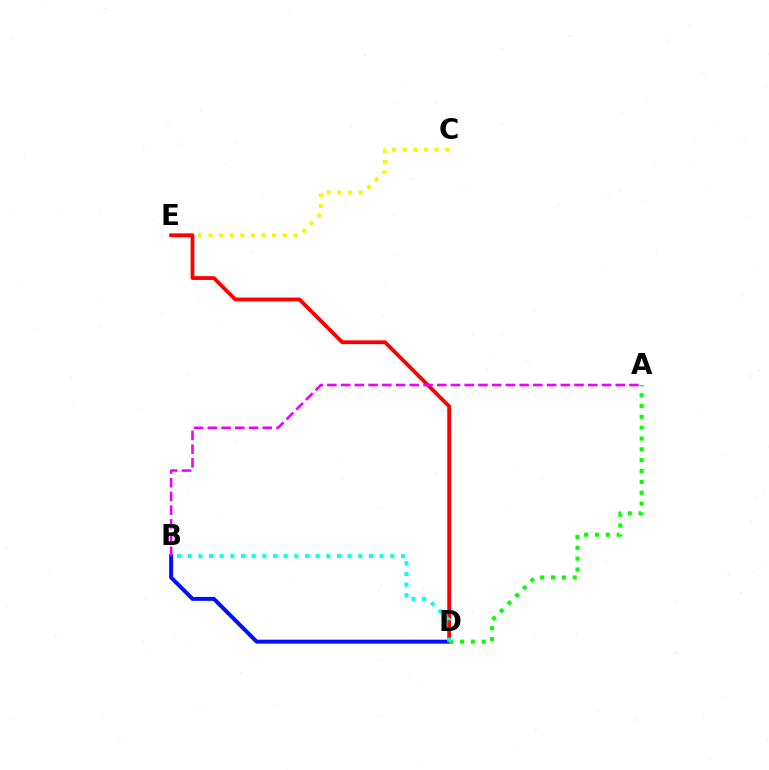{('B', 'D'): [{'color': '#0010ff', 'line_style': 'solid', 'thickness': 2.85}, {'color': '#00fff6', 'line_style': 'dotted', 'thickness': 2.9}], ('C', 'E'): [{'color': '#fcf500', 'line_style': 'dotted', 'thickness': 2.88}], ('D', 'E'): [{'color': '#ff0000', 'line_style': 'solid', 'thickness': 2.74}], ('A', 'B'): [{'color': '#ee00ff', 'line_style': 'dashed', 'thickness': 1.87}], ('A', 'D'): [{'color': '#08ff00', 'line_style': 'dotted', 'thickness': 2.95}]}